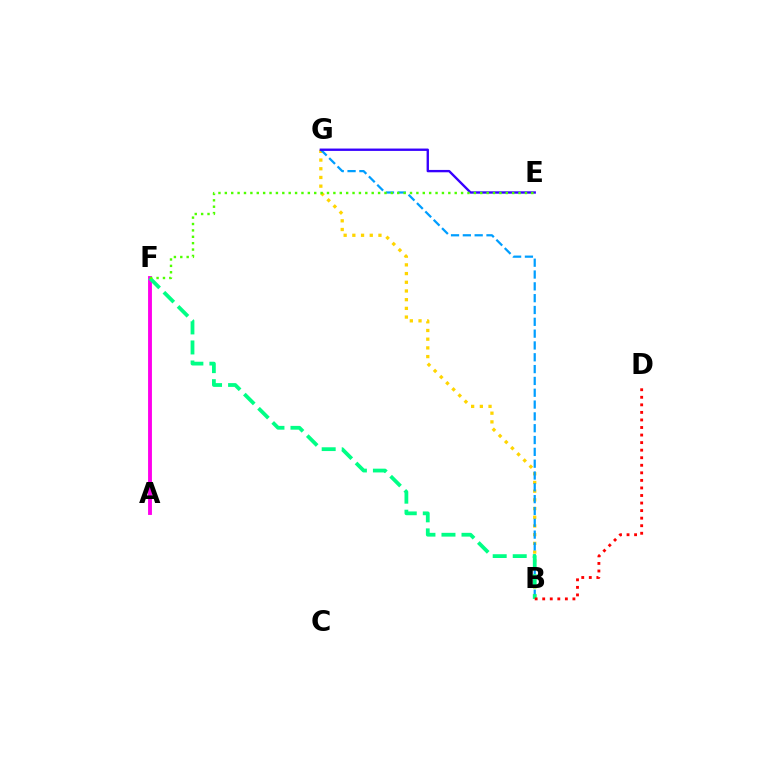{('B', 'G'): [{'color': '#ffd500', 'line_style': 'dotted', 'thickness': 2.36}, {'color': '#009eff', 'line_style': 'dashed', 'thickness': 1.61}], ('E', 'G'): [{'color': '#3700ff', 'line_style': 'solid', 'thickness': 1.7}], ('A', 'F'): [{'color': '#ff00ed', 'line_style': 'solid', 'thickness': 2.78}], ('B', 'F'): [{'color': '#00ff86', 'line_style': 'dashed', 'thickness': 2.72}], ('E', 'F'): [{'color': '#4fff00', 'line_style': 'dotted', 'thickness': 1.73}], ('B', 'D'): [{'color': '#ff0000', 'line_style': 'dotted', 'thickness': 2.05}]}